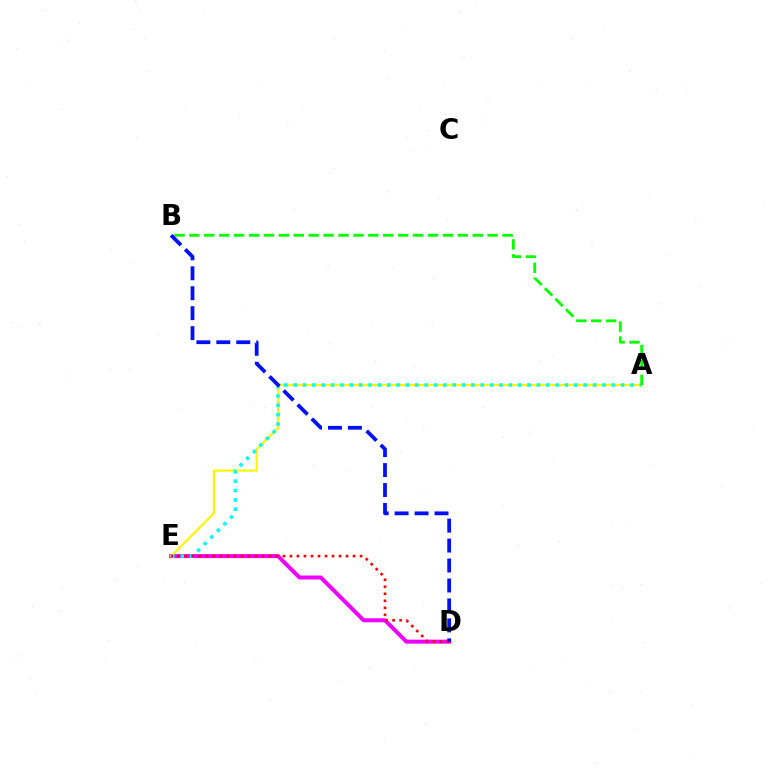{('D', 'E'): [{'color': '#ee00ff', 'line_style': 'solid', 'thickness': 2.88}, {'color': '#ff0000', 'line_style': 'dotted', 'thickness': 1.91}], ('A', 'E'): [{'color': '#fcf500', 'line_style': 'solid', 'thickness': 1.55}, {'color': '#00fff6', 'line_style': 'dotted', 'thickness': 2.54}], ('A', 'B'): [{'color': '#08ff00', 'line_style': 'dashed', 'thickness': 2.03}], ('B', 'D'): [{'color': '#0010ff', 'line_style': 'dashed', 'thickness': 2.71}]}